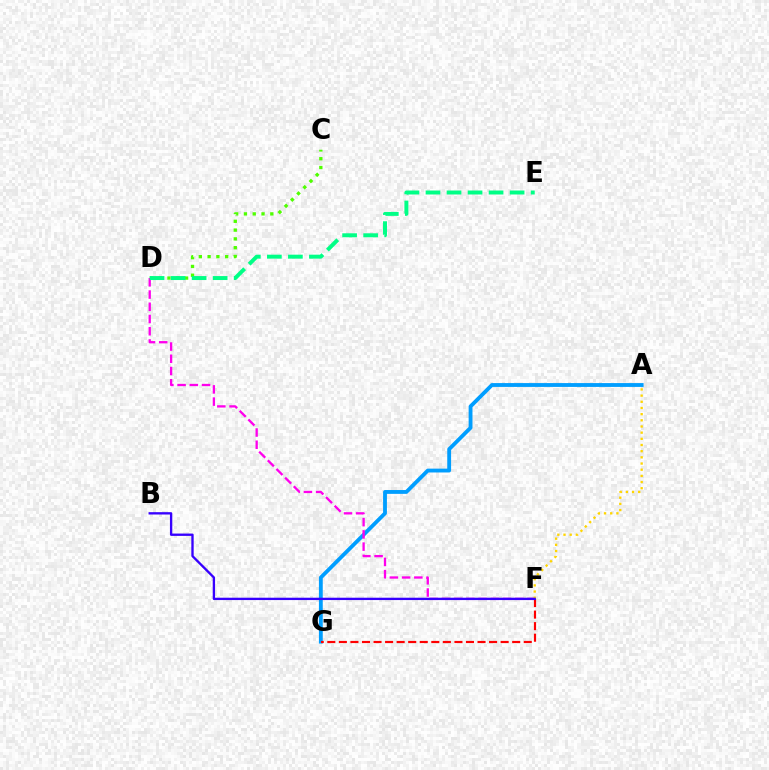{('A', 'G'): [{'color': '#009eff', 'line_style': 'solid', 'thickness': 2.76}], ('C', 'D'): [{'color': '#4fff00', 'line_style': 'dotted', 'thickness': 2.39}], ('D', 'F'): [{'color': '#ff00ed', 'line_style': 'dashed', 'thickness': 1.66}], ('D', 'E'): [{'color': '#00ff86', 'line_style': 'dashed', 'thickness': 2.86}], ('A', 'F'): [{'color': '#ffd500', 'line_style': 'dotted', 'thickness': 1.68}], ('F', 'G'): [{'color': '#ff0000', 'line_style': 'dashed', 'thickness': 1.57}], ('B', 'F'): [{'color': '#3700ff', 'line_style': 'solid', 'thickness': 1.68}]}